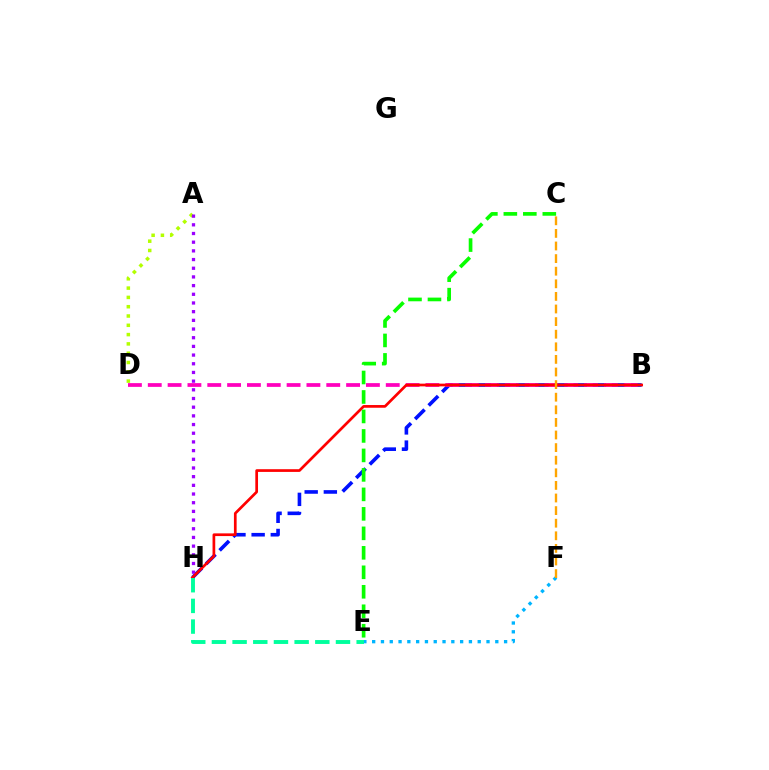{('B', 'H'): [{'color': '#0010ff', 'line_style': 'dashed', 'thickness': 2.6}, {'color': '#ff0000', 'line_style': 'solid', 'thickness': 1.95}], ('B', 'D'): [{'color': '#ff00bd', 'line_style': 'dashed', 'thickness': 2.69}], ('E', 'F'): [{'color': '#00b5ff', 'line_style': 'dotted', 'thickness': 2.39}], ('A', 'D'): [{'color': '#b3ff00', 'line_style': 'dotted', 'thickness': 2.53}], ('A', 'H'): [{'color': '#9b00ff', 'line_style': 'dotted', 'thickness': 2.36}], ('C', 'E'): [{'color': '#08ff00', 'line_style': 'dashed', 'thickness': 2.65}], ('C', 'F'): [{'color': '#ffa500', 'line_style': 'dashed', 'thickness': 1.71}], ('E', 'H'): [{'color': '#00ff9d', 'line_style': 'dashed', 'thickness': 2.81}]}